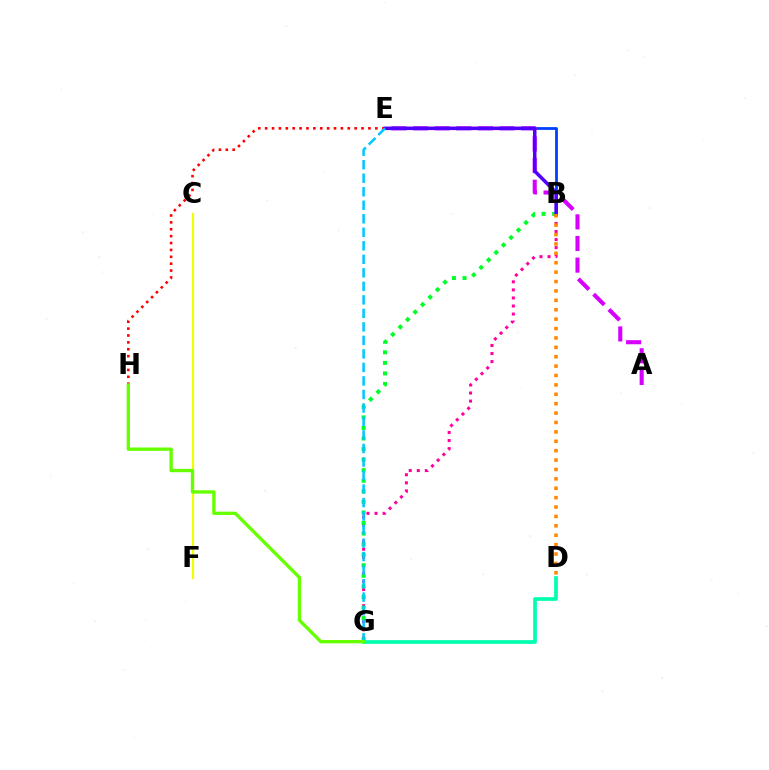{('E', 'H'): [{'color': '#ff0000', 'line_style': 'dotted', 'thickness': 1.87}], ('B', 'E'): [{'color': '#003fff', 'line_style': 'solid', 'thickness': 2.01}, {'color': '#4f00ff', 'line_style': 'solid', 'thickness': 2.53}], ('A', 'E'): [{'color': '#d600ff', 'line_style': 'dashed', 'thickness': 2.94}], ('C', 'F'): [{'color': '#eeff00', 'line_style': 'solid', 'thickness': 1.59}], ('B', 'G'): [{'color': '#ff00a0', 'line_style': 'dotted', 'thickness': 2.19}, {'color': '#00ff27', 'line_style': 'dotted', 'thickness': 2.87}], ('D', 'G'): [{'color': '#00ffaf', 'line_style': 'solid', 'thickness': 2.68}], ('E', 'G'): [{'color': '#00c7ff', 'line_style': 'dashed', 'thickness': 1.84}], ('B', 'D'): [{'color': '#ff8800', 'line_style': 'dotted', 'thickness': 2.55}], ('G', 'H'): [{'color': '#66ff00', 'line_style': 'solid', 'thickness': 2.41}]}